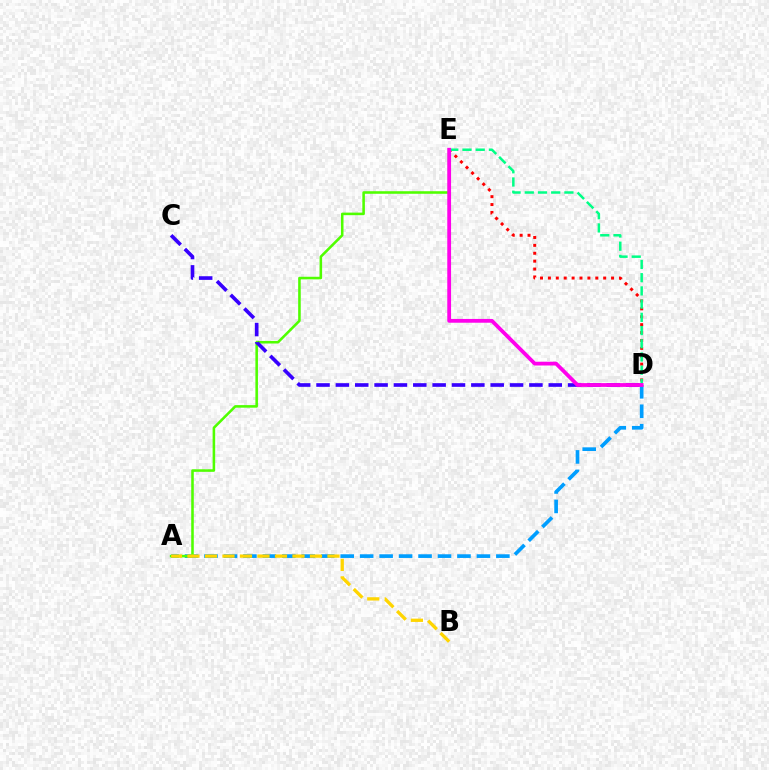{('D', 'E'): [{'color': '#ff0000', 'line_style': 'dotted', 'thickness': 2.15}, {'color': '#00ff86', 'line_style': 'dashed', 'thickness': 1.8}, {'color': '#ff00ed', 'line_style': 'solid', 'thickness': 2.72}], ('A', 'D'): [{'color': '#009eff', 'line_style': 'dashed', 'thickness': 2.64}], ('A', 'E'): [{'color': '#4fff00', 'line_style': 'solid', 'thickness': 1.85}], ('A', 'B'): [{'color': '#ffd500', 'line_style': 'dashed', 'thickness': 2.38}], ('C', 'D'): [{'color': '#3700ff', 'line_style': 'dashed', 'thickness': 2.63}]}